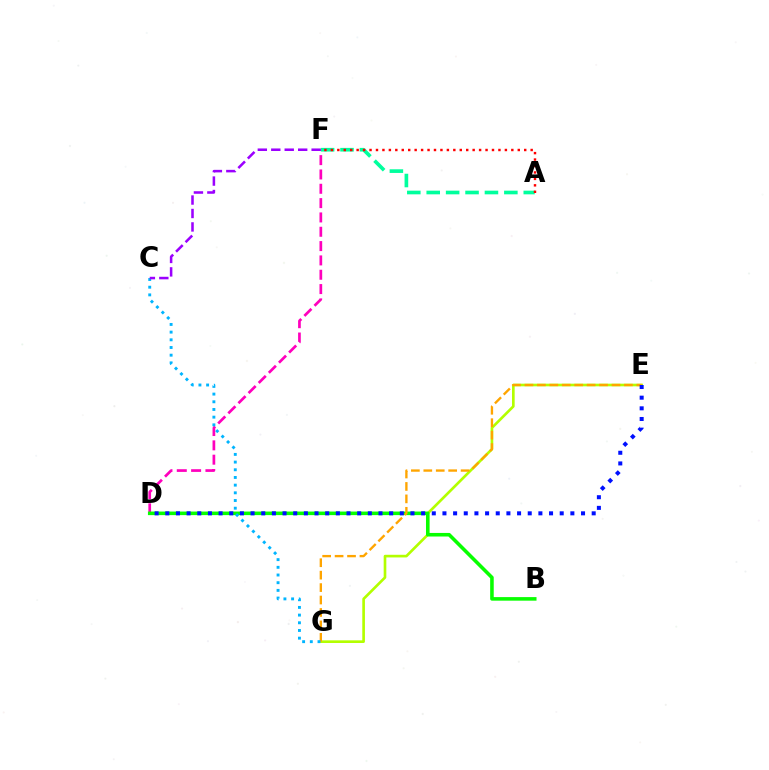{('D', 'F'): [{'color': '#ff00bd', 'line_style': 'dashed', 'thickness': 1.95}], ('A', 'F'): [{'color': '#00ff9d', 'line_style': 'dashed', 'thickness': 2.64}, {'color': '#ff0000', 'line_style': 'dotted', 'thickness': 1.75}], ('E', 'G'): [{'color': '#b3ff00', 'line_style': 'solid', 'thickness': 1.91}, {'color': '#ffa500', 'line_style': 'dashed', 'thickness': 1.69}], ('B', 'D'): [{'color': '#08ff00', 'line_style': 'solid', 'thickness': 2.57}], ('C', 'G'): [{'color': '#00b5ff', 'line_style': 'dotted', 'thickness': 2.09}], ('D', 'E'): [{'color': '#0010ff', 'line_style': 'dotted', 'thickness': 2.9}], ('C', 'F'): [{'color': '#9b00ff', 'line_style': 'dashed', 'thickness': 1.83}]}